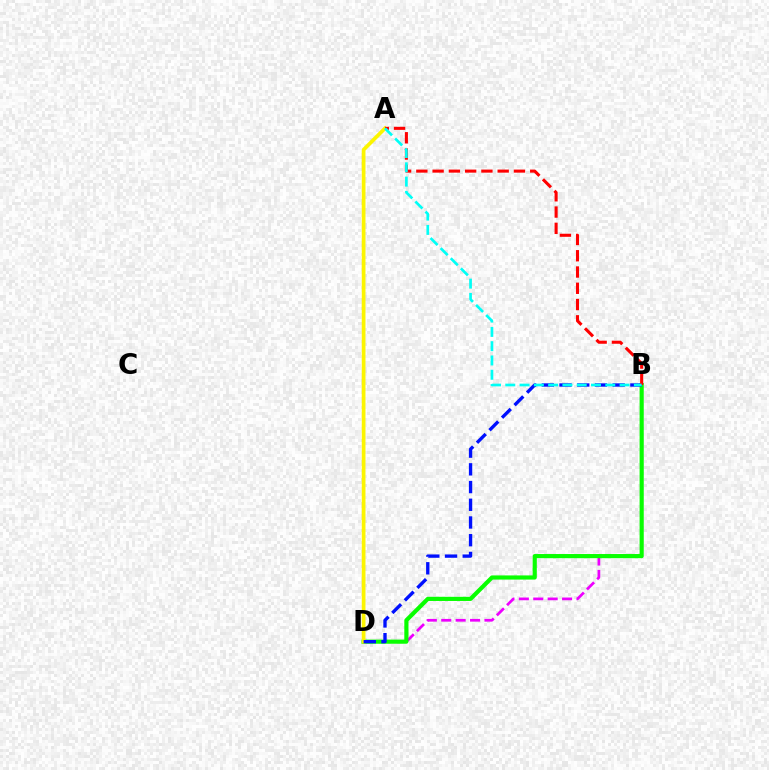{('B', 'D'): [{'color': '#ee00ff', 'line_style': 'dashed', 'thickness': 1.96}, {'color': '#08ff00', 'line_style': 'solid', 'thickness': 2.99}, {'color': '#0010ff', 'line_style': 'dashed', 'thickness': 2.41}], ('A', 'D'): [{'color': '#fcf500', 'line_style': 'solid', 'thickness': 2.68}], ('A', 'B'): [{'color': '#ff0000', 'line_style': 'dashed', 'thickness': 2.21}, {'color': '#00fff6', 'line_style': 'dashed', 'thickness': 1.94}]}